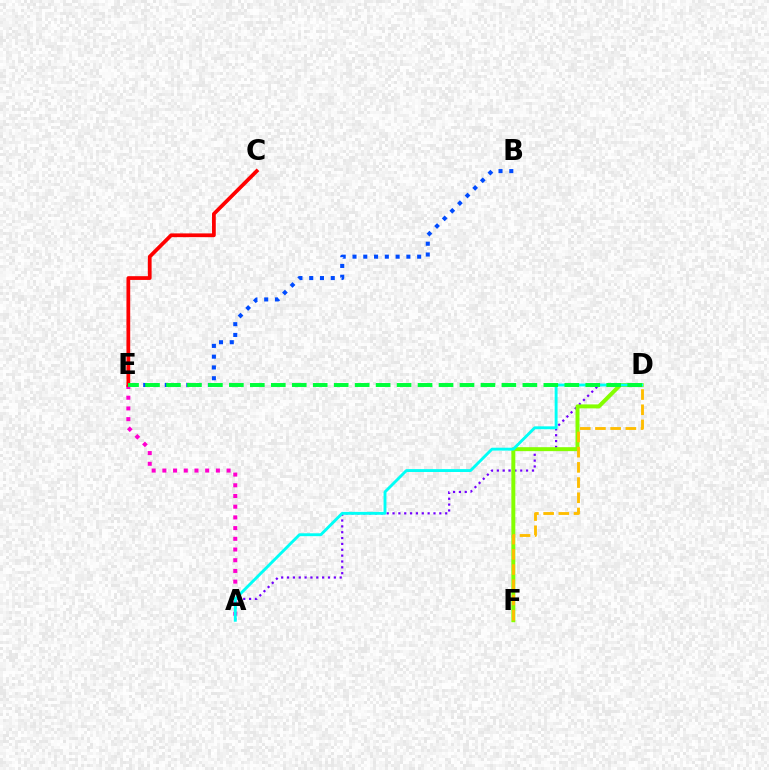{('B', 'E'): [{'color': '#004bff', 'line_style': 'dotted', 'thickness': 2.93}], ('A', 'D'): [{'color': '#7200ff', 'line_style': 'dotted', 'thickness': 1.59}, {'color': '#00fff6', 'line_style': 'solid', 'thickness': 2.08}], ('A', 'E'): [{'color': '#ff00cf', 'line_style': 'dotted', 'thickness': 2.91}], ('D', 'F'): [{'color': '#84ff00', 'line_style': 'solid', 'thickness': 2.86}, {'color': '#ffbd00', 'line_style': 'dashed', 'thickness': 2.07}], ('C', 'E'): [{'color': '#ff0000', 'line_style': 'solid', 'thickness': 2.7}], ('D', 'E'): [{'color': '#00ff39', 'line_style': 'dashed', 'thickness': 2.85}]}